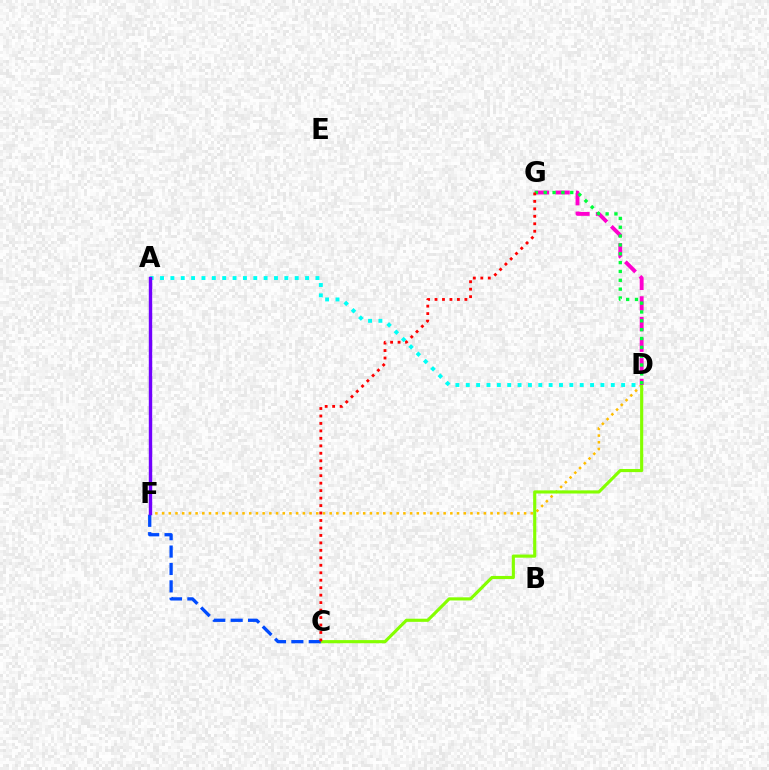{('D', 'F'): [{'color': '#ffbd00', 'line_style': 'dotted', 'thickness': 1.82}], ('C', 'D'): [{'color': '#84ff00', 'line_style': 'solid', 'thickness': 2.26}], ('D', 'G'): [{'color': '#ff00cf', 'line_style': 'dashed', 'thickness': 2.8}, {'color': '#00ff39', 'line_style': 'dotted', 'thickness': 2.4}], ('C', 'F'): [{'color': '#004bff', 'line_style': 'dashed', 'thickness': 2.36}], ('A', 'D'): [{'color': '#00fff6', 'line_style': 'dotted', 'thickness': 2.81}], ('A', 'F'): [{'color': '#7200ff', 'line_style': 'solid', 'thickness': 2.45}], ('C', 'G'): [{'color': '#ff0000', 'line_style': 'dotted', 'thickness': 2.03}]}